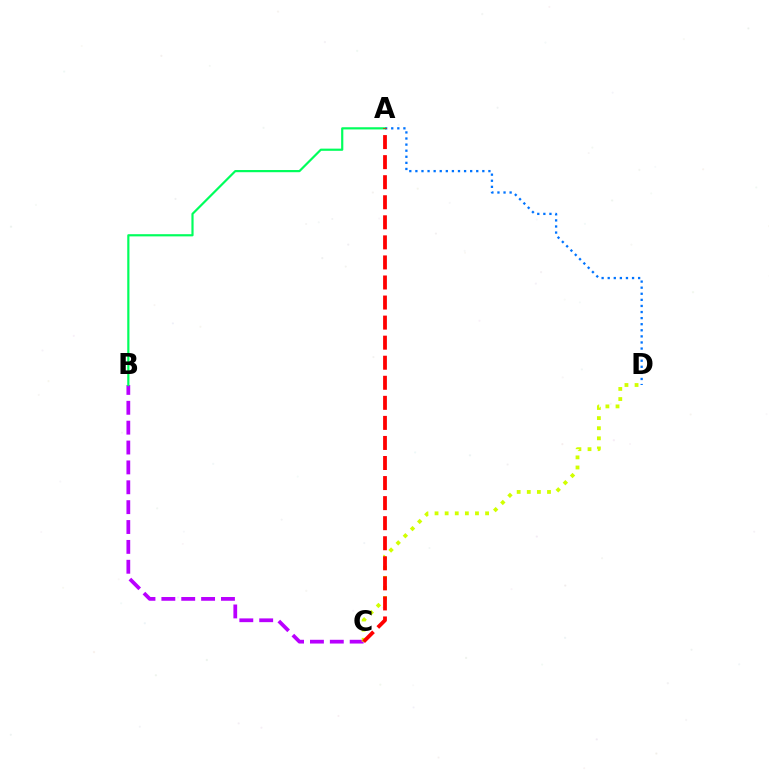{('B', 'C'): [{'color': '#b900ff', 'line_style': 'dashed', 'thickness': 2.7}], ('A', 'D'): [{'color': '#0074ff', 'line_style': 'dotted', 'thickness': 1.65}], ('A', 'B'): [{'color': '#00ff5c', 'line_style': 'solid', 'thickness': 1.58}], ('C', 'D'): [{'color': '#d1ff00', 'line_style': 'dotted', 'thickness': 2.75}], ('A', 'C'): [{'color': '#ff0000', 'line_style': 'dashed', 'thickness': 2.72}]}